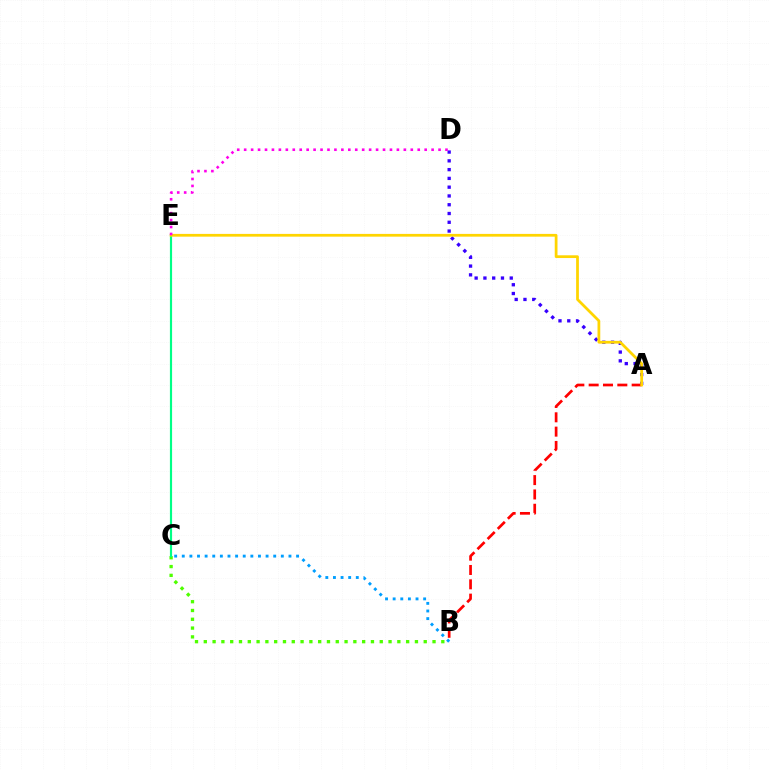{('A', 'D'): [{'color': '#3700ff', 'line_style': 'dotted', 'thickness': 2.38}], ('B', 'C'): [{'color': '#4fff00', 'line_style': 'dotted', 'thickness': 2.39}, {'color': '#009eff', 'line_style': 'dotted', 'thickness': 2.07}], ('A', 'B'): [{'color': '#ff0000', 'line_style': 'dashed', 'thickness': 1.95}], ('C', 'E'): [{'color': '#00ff86', 'line_style': 'solid', 'thickness': 1.56}], ('A', 'E'): [{'color': '#ffd500', 'line_style': 'solid', 'thickness': 1.98}], ('D', 'E'): [{'color': '#ff00ed', 'line_style': 'dotted', 'thickness': 1.89}]}